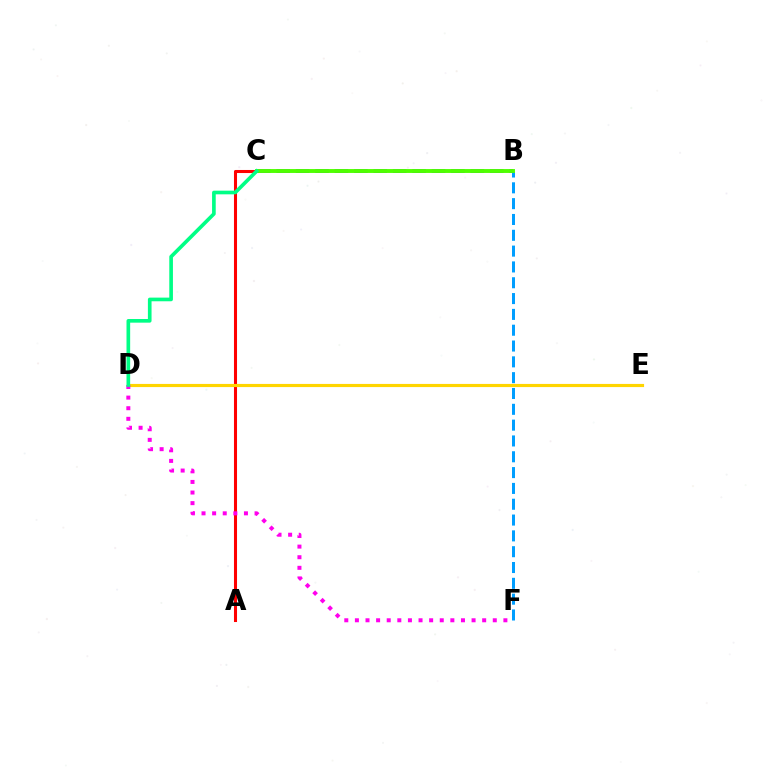{('A', 'C'): [{'color': '#ff0000', 'line_style': 'solid', 'thickness': 2.2}], ('B', 'F'): [{'color': '#009eff', 'line_style': 'dashed', 'thickness': 2.15}], ('D', 'E'): [{'color': '#ffd500', 'line_style': 'solid', 'thickness': 2.26}], ('D', 'F'): [{'color': '#ff00ed', 'line_style': 'dotted', 'thickness': 2.88}], ('B', 'C'): [{'color': '#3700ff', 'line_style': 'dashed', 'thickness': 2.64}, {'color': '#4fff00', 'line_style': 'solid', 'thickness': 2.8}], ('C', 'D'): [{'color': '#00ff86', 'line_style': 'solid', 'thickness': 2.63}]}